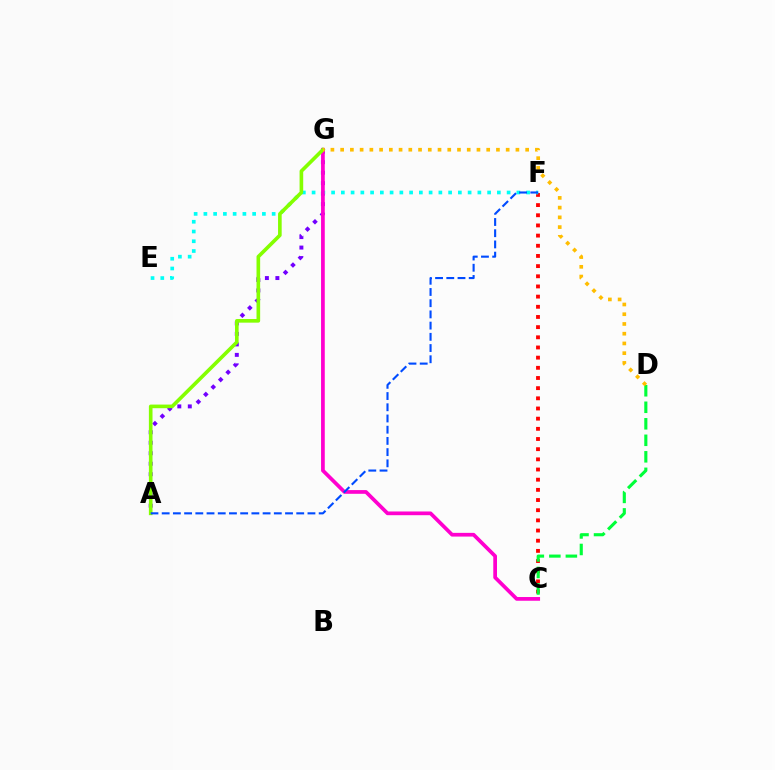{('C', 'F'): [{'color': '#ff0000', 'line_style': 'dotted', 'thickness': 2.76}], ('A', 'G'): [{'color': '#7200ff', 'line_style': 'dotted', 'thickness': 2.85}, {'color': '#84ff00', 'line_style': 'solid', 'thickness': 2.61}], ('E', 'F'): [{'color': '#00fff6', 'line_style': 'dotted', 'thickness': 2.65}], ('C', 'G'): [{'color': '#ff00cf', 'line_style': 'solid', 'thickness': 2.68}], ('A', 'F'): [{'color': '#004bff', 'line_style': 'dashed', 'thickness': 1.52}], ('C', 'D'): [{'color': '#00ff39', 'line_style': 'dashed', 'thickness': 2.24}], ('D', 'G'): [{'color': '#ffbd00', 'line_style': 'dotted', 'thickness': 2.65}]}